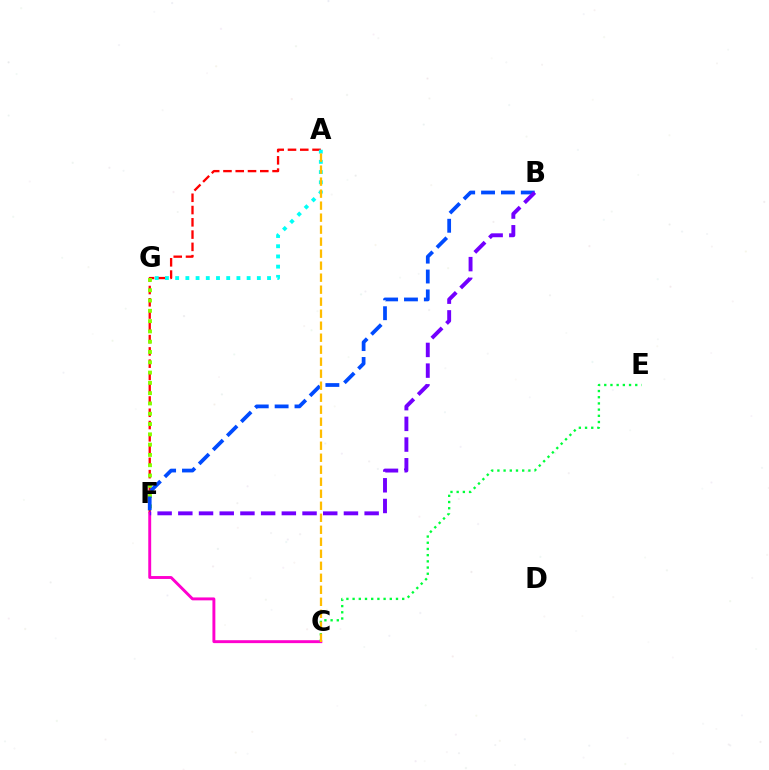{('A', 'F'): [{'color': '#ff0000', 'line_style': 'dashed', 'thickness': 1.67}], ('F', 'G'): [{'color': '#84ff00', 'line_style': 'dotted', 'thickness': 2.8}], ('C', 'F'): [{'color': '#ff00cf', 'line_style': 'solid', 'thickness': 2.1}], ('B', 'F'): [{'color': '#004bff', 'line_style': 'dashed', 'thickness': 2.7}, {'color': '#7200ff', 'line_style': 'dashed', 'thickness': 2.81}], ('A', 'G'): [{'color': '#00fff6', 'line_style': 'dotted', 'thickness': 2.77}], ('C', 'E'): [{'color': '#00ff39', 'line_style': 'dotted', 'thickness': 1.68}], ('A', 'C'): [{'color': '#ffbd00', 'line_style': 'dashed', 'thickness': 1.63}]}